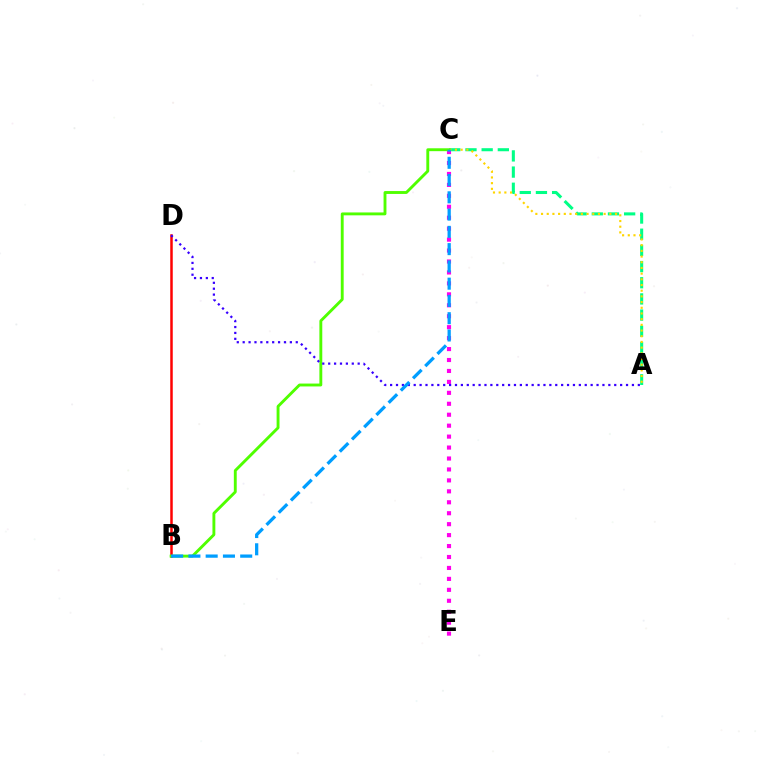{('A', 'C'): [{'color': '#00ff86', 'line_style': 'dashed', 'thickness': 2.2}, {'color': '#ffd500', 'line_style': 'dotted', 'thickness': 1.55}], ('B', 'D'): [{'color': '#ff0000', 'line_style': 'solid', 'thickness': 1.8}], ('C', 'E'): [{'color': '#ff00ed', 'line_style': 'dotted', 'thickness': 2.97}], ('B', 'C'): [{'color': '#4fff00', 'line_style': 'solid', 'thickness': 2.08}, {'color': '#009eff', 'line_style': 'dashed', 'thickness': 2.35}], ('A', 'D'): [{'color': '#3700ff', 'line_style': 'dotted', 'thickness': 1.6}]}